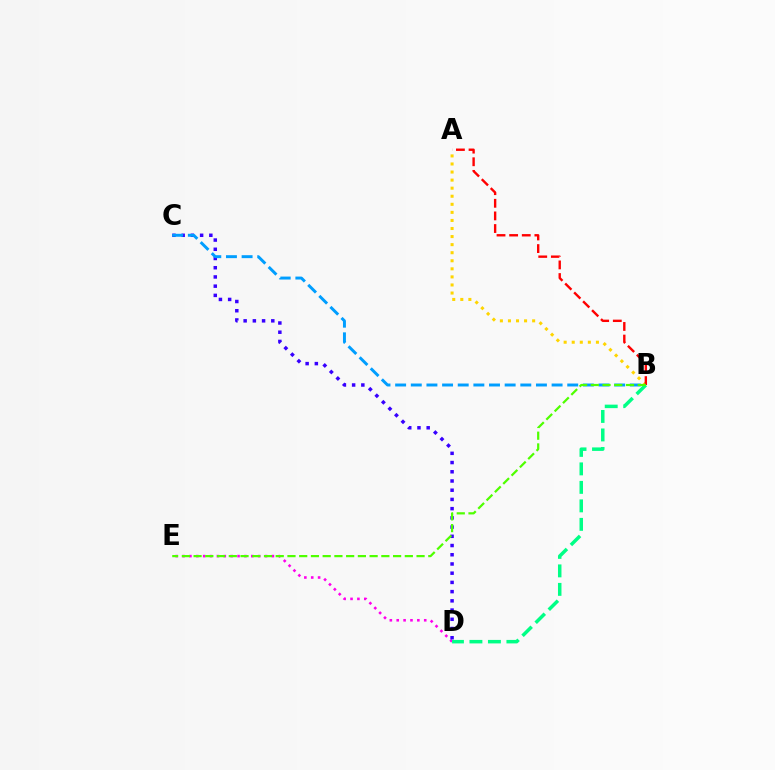{('D', 'E'): [{'color': '#ff00ed', 'line_style': 'dotted', 'thickness': 1.87}], ('C', 'D'): [{'color': '#3700ff', 'line_style': 'dotted', 'thickness': 2.5}], ('A', 'B'): [{'color': '#ffd500', 'line_style': 'dotted', 'thickness': 2.19}, {'color': '#ff0000', 'line_style': 'dashed', 'thickness': 1.71}], ('B', 'C'): [{'color': '#009eff', 'line_style': 'dashed', 'thickness': 2.13}], ('B', 'D'): [{'color': '#00ff86', 'line_style': 'dashed', 'thickness': 2.51}], ('B', 'E'): [{'color': '#4fff00', 'line_style': 'dashed', 'thickness': 1.59}]}